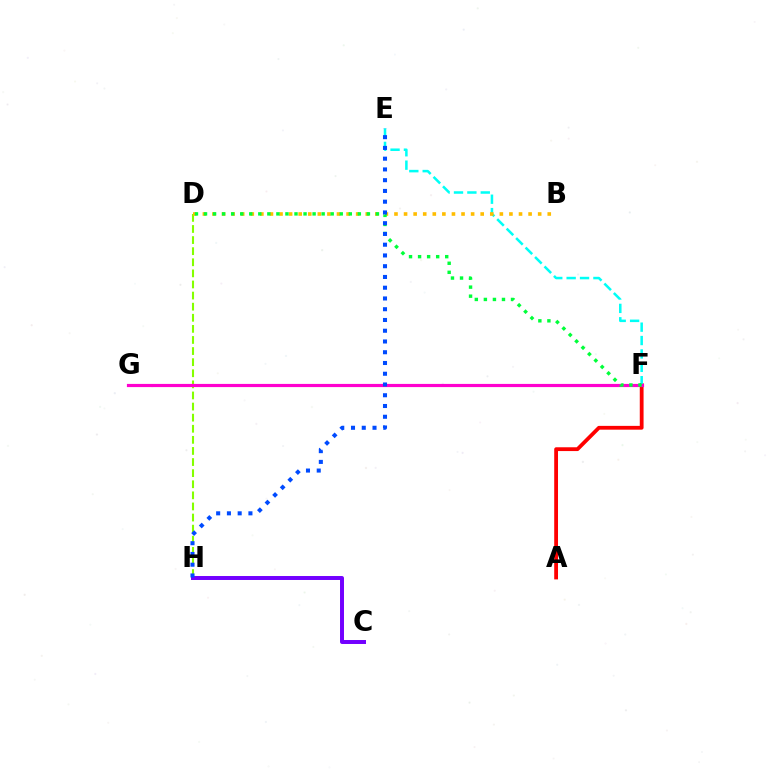{('A', 'F'): [{'color': '#ff0000', 'line_style': 'solid', 'thickness': 2.73}], ('E', 'F'): [{'color': '#00fff6', 'line_style': 'dashed', 'thickness': 1.82}], ('D', 'H'): [{'color': '#84ff00', 'line_style': 'dashed', 'thickness': 1.51}], ('C', 'H'): [{'color': '#7200ff', 'line_style': 'solid', 'thickness': 2.86}], ('F', 'G'): [{'color': '#ff00cf', 'line_style': 'solid', 'thickness': 2.29}], ('B', 'D'): [{'color': '#ffbd00', 'line_style': 'dotted', 'thickness': 2.6}], ('D', 'F'): [{'color': '#00ff39', 'line_style': 'dotted', 'thickness': 2.46}], ('E', 'H'): [{'color': '#004bff', 'line_style': 'dotted', 'thickness': 2.92}]}